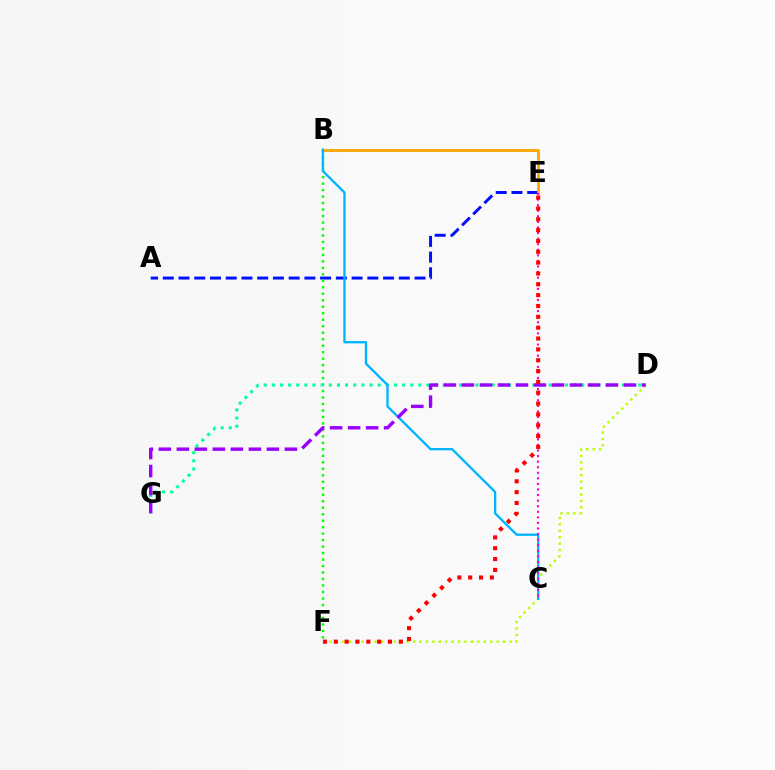{('D', 'F'): [{'color': '#b3ff00', 'line_style': 'dotted', 'thickness': 1.75}], ('A', 'E'): [{'color': '#0010ff', 'line_style': 'dashed', 'thickness': 2.14}], ('B', 'F'): [{'color': '#08ff00', 'line_style': 'dotted', 'thickness': 1.76}], ('B', 'E'): [{'color': '#ffa500', 'line_style': 'solid', 'thickness': 2.04}], ('D', 'G'): [{'color': '#00ff9d', 'line_style': 'dotted', 'thickness': 2.21}, {'color': '#9b00ff', 'line_style': 'dashed', 'thickness': 2.45}], ('B', 'C'): [{'color': '#00b5ff', 'line_style': 'solid', 'thickness': 1.68}], ('C', 'E'): [{'color': '#ff00bd', 'line_style': 'dotted', 'thickness': 1.51}], ('E', 'F'): [{'color': '#ff0000', 'line_style': 'dotted', 'thickness': 2.95}]}